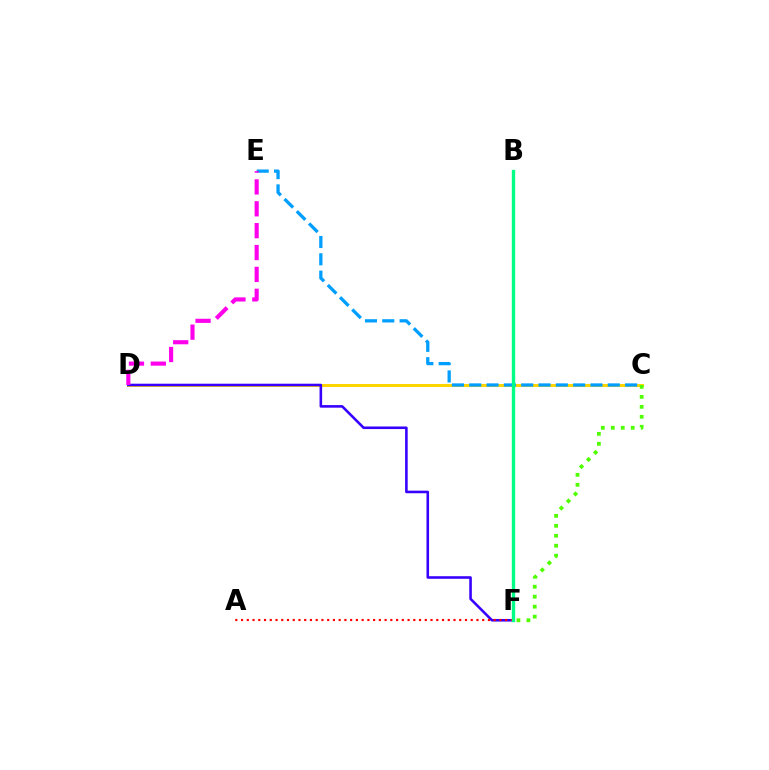{('C', 'D'): [{'color': '#ffd500', 'line_style': 'solid', 'thickness': 2.16}], ('D', 'F'): [{'color': '#3700ff', 'line_style': 'solid', 'thickness': 1.86}], ('C', 'F'): [{'color': '#4fff00', 'line_style': 'dotted', 'thickness': 2.71}], ('A', 'F'): [{'color': '#ff0000', 'line_style': 'dotted', 'thickness': 1.56}], ('C', 'E'): [{'color': '#009eff', 'line_style': 'dashed', 'thickness': 2.35}], ('D', 'E'): [{'color': '#ff00ed', 'line_style': 'dashed', 'thickness': 2.97}], ('B', 'F'): [{'color': '#00ff86', 'line_style': 'solid', 'thickness': 2.41}]}